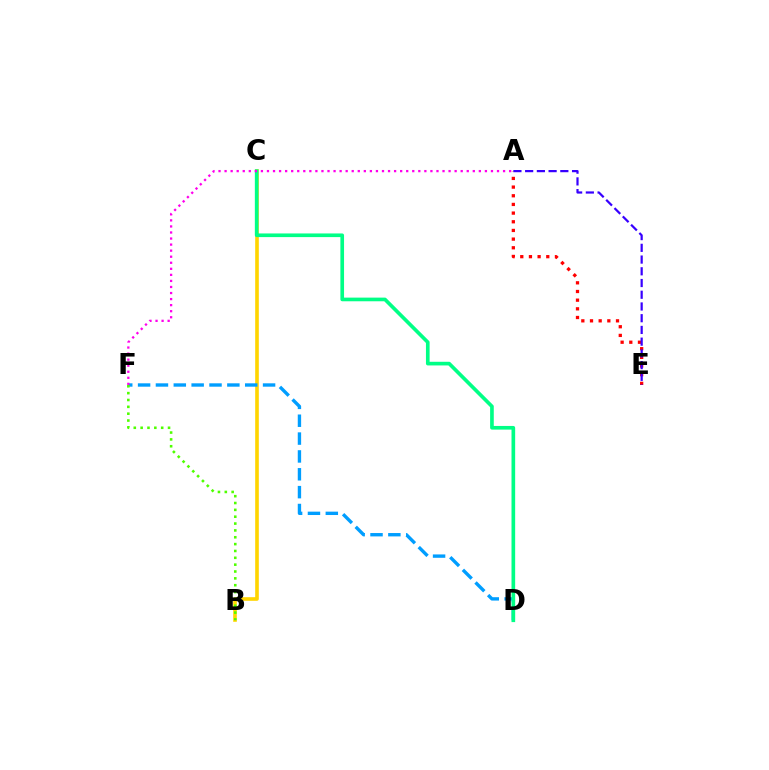{('B', 'C'): [{'color': '#ffd500', 'line_style': 'solid', 'thickness': 2.61}], ('D', 'F'): [{'color': '#009eff', 'line_style': 'dashed', 'thickness': 2.43}], ('A', 'E'): [{'color': '#ff0000', 'line_style': 'dotted', 'thickness': 2.36}, {'color': '#3700ff', 'line_style': 'dashed', 'thickness': 1.59}], ('C', 'D'): [{'color': '#00ff86', 'line_style': 'solid', 'thickness': 2.63}], ('A', 'F'): [{'color': '#ff00ed', 'line_style': 'dotted', 'thickness': 1.64}], ('B', 'F'): [{'color': '#4fff00', 'line_style': 'dotted', 'thickness': 1.86}]}